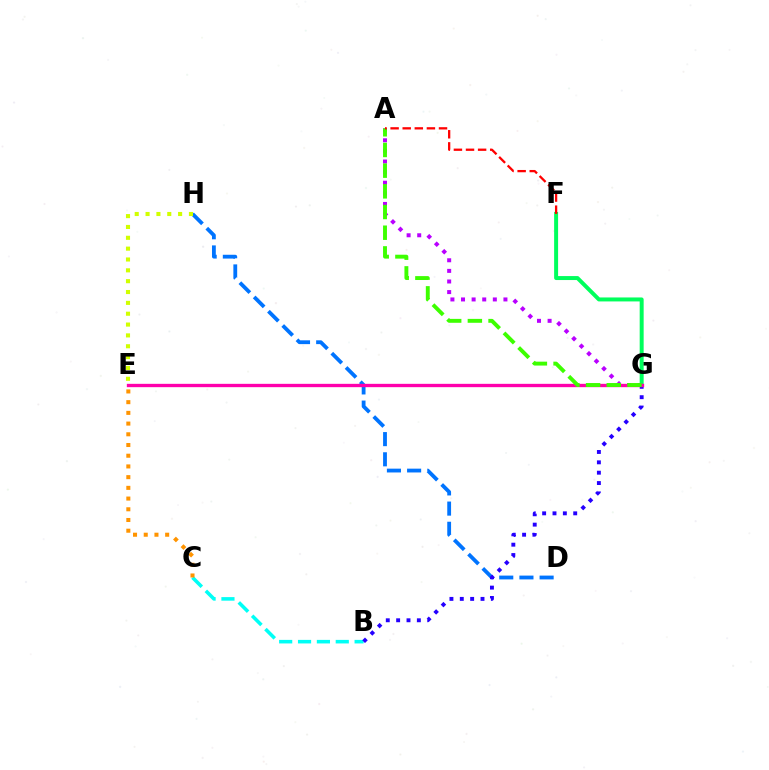{('B', 'C'): [{'color': '#00fff6', 'line_style': 'dashed', 'thickness': 2.56}], ('D', 'H'): [{'color': '#0074ff', 'line_style': 'dashed', 'thickness': 2.74}], ('C', 'E'): [{'color': '#ff9400', 'line_style': 'dotted', 'thickness': 2.91}], ('F', 'G'): [{'color': '#00ff5c', 'line_style': 'solid', 'thickness': 2.86}], ('B', 'G'): [{'color': '#2500ff', 'line_style': 'dotted', 'thickness': 2.81}], ('A', 'G'): [{'color': '#b900ff', 'line_style': 'dotted', 'thickness': 2.88}, {'color': '#3dff00', 'line_style': 'dashed', 'thickness': 2.81}], ('E', 'G'): [{'color': '#ff00ac', 'line_style': 'solid', 'thickness': 2.4}], ('E', 'H'): [{'color': '#d1ff00', 'line_style': 'dotted', 'thickness': 2.95}], ('A', 'F'): [{'color': '#ff0000', 'line_style': 'dashed', 'thickness': 1.64}]}